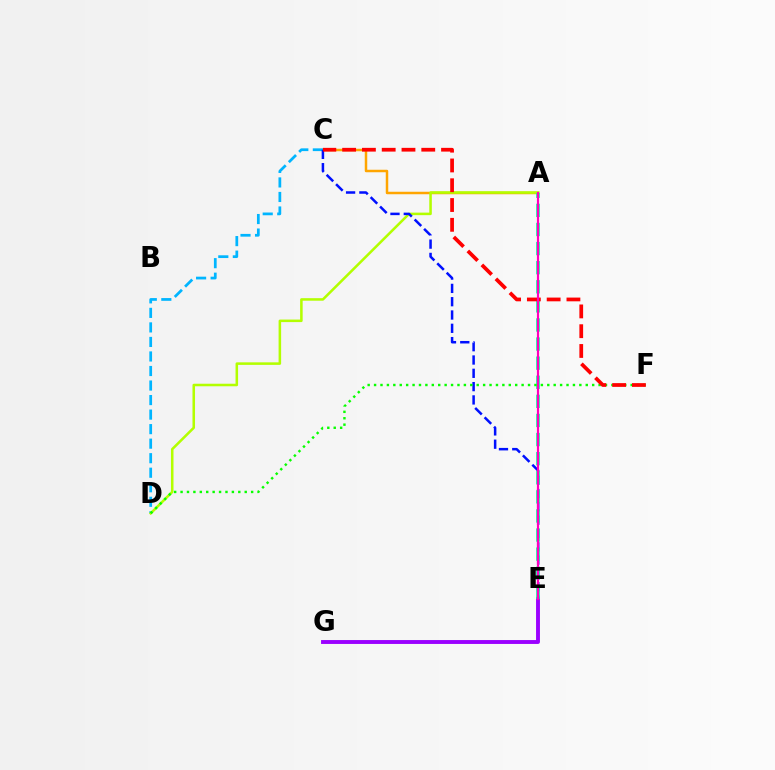{('A', 'C'): [{'color': '#ffa500', 'line_style': 'solid', 'thickness': 1.8}], ('C', 'D'): [{'color': '#00b5ff', 'line_style': 'dashed', 'thickness': 1.97}], ('A', 'D'): [{'color': '#b3ff00', 'line_style': 'solid', 'thickness': 1.83}], ('C', 'E'): [{'color': '#0010ff', 'line_style': 'dashed', 'thickness': 1.81}], ('E', 'G'): [{'color': '#9b00ff', 'line_style': 'solid', 'thickness': 2.8}], ('A', 'E'): [{'color': '#00ff9d', 'line_style': 'dashed', 'thickness': 2.59}, {'color': '#ff00bd', 'line_style': 'solid', 'thickness': 1.57}], ('D', 'F'): [{'color': '#08ff00', 'line_style': 'dotted', 'thickness': 1.74}], ('C', 'F'): [{'color': '#ff0000', 'line_style': 'dashed', 'thickness': 2.69}]}